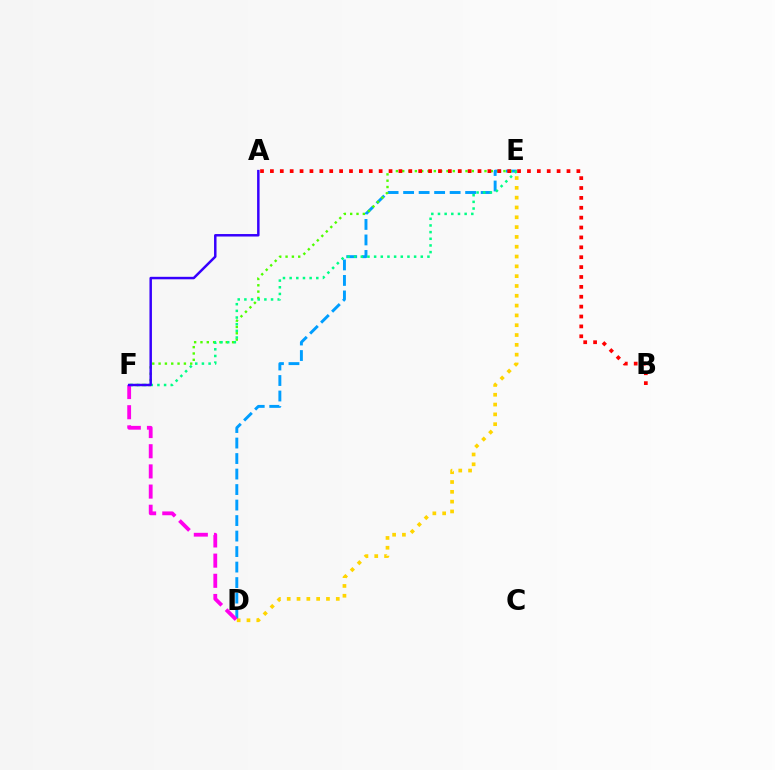{('D', 'E'): [{'color': '#009eff', 'line_style': 'dashed', 'thickness': 2.11}, {'color': '#ffd500', 'line_style': 'dotted', 'thickness': 2.67}], ('E', 'F'): [{'color': '#4fff00', 'line_style': 'dotted', 'thickness': 1.72}, {'color': '#00ff86', 'line_style': 'dotted', 'thickness': 1.81}], ('D', 'F'): [{'color': '#ff00ed', 'line_style': 'dashed', 'thickness': 2.74}], ('A', 'F'): [{'color': '#3700ff', 'line_style': 'solid', 'thickness': 1.79}], ('A', 'B'): [{'color': '#ff0000', 'line_style': 'dotted', 'thickness': 2.69}]}